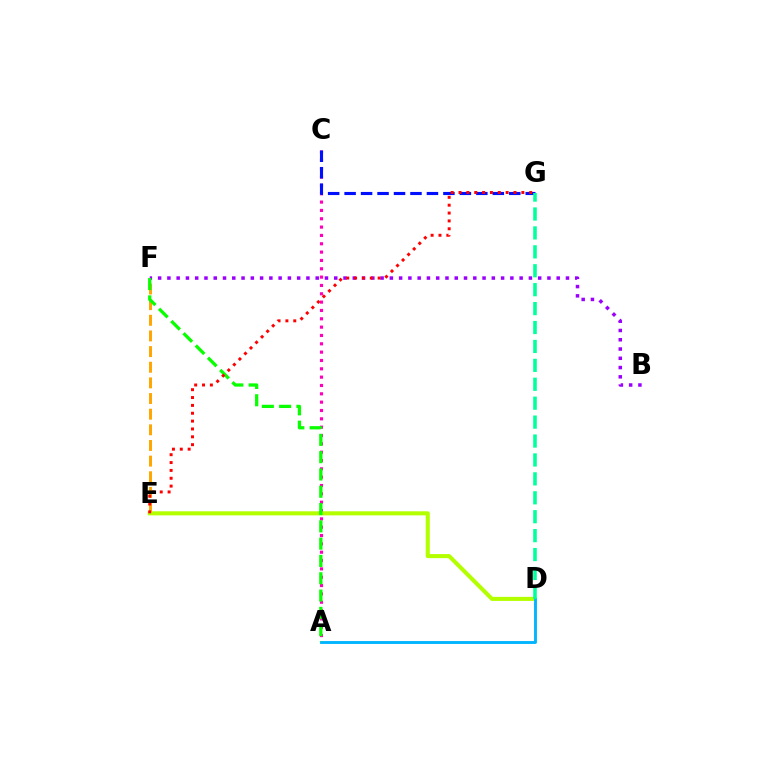{('A', 'C'): [{'color': '#ff00bd', 'line_style': 'dotted', 'thickness': 2.26}], ('C', 'G'): [{'color': '#0010ff', 'line_style': 'dashed', 'thickness': 2.24}], ('E', 'F'): [{'color': '#ffa500', 'line_style': 'dashed', 'thickness': 2.13}], ('D', 'E'): [{'color': '#b3ff00', 'line_style': 'solid', 'thickness': 2.92}], ('B', 'F'): [{'color': '#9b00ff', 'line_style': 'dotted', 'thickness': 2.52}], ('A', 'D'): [{'color': '#00b5ff', 'line_style': 'solid', 'thickness': 2.06}], ('A', 'F'): [{'color': '#08ff00', 'line_style': 'dashed', 'thickness': 2.35}], ('E', 'G'): [{'color': '#ff0000', 'line_style': 'dotted', 'thickness': 2.13}], ('D', 'G'): [{'color': '#00ff9d', 'line_style': 'dashed', 'thickness': 2.57}]}